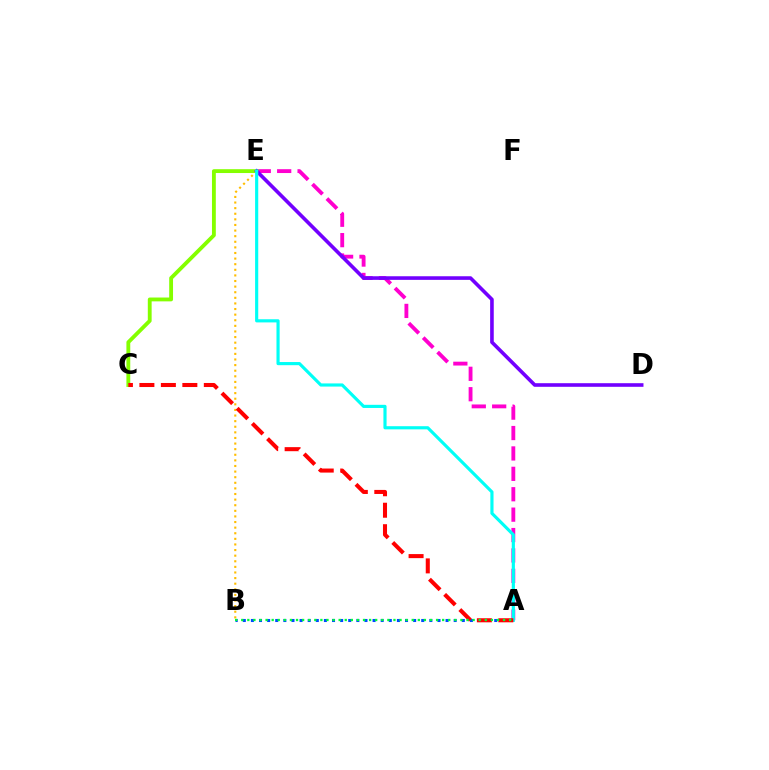{('A', 'B'): [{'color': '#004bff', 'line_style': 'dotted', 'thickness': 2.2}, {'color': '#00ff39', 'line_style': 'dotted', 'thickness': 1.65}], ('A', 'E'): [{'color': '#ff00cf', 'line_style': 'dashed', 'thickness': 2.77}, {'color': '#00fff6', 'line_style': 'solid', 'thickness': 2.27}], ('C', 'E'): [{'color': '#84ff00', 'line_style': 'solid', 'thickness': 2.76}], ('B', 'E'): [{'color': '#ffbd00', 'line_style': 'dotted', 'thickness': 1.52}], ('D', 'E'): [{'color': '#7200ff', 'line_style': 'solid', 'thickness': 2.6}], ('A', 'C'): [{'color': '#ff0000', 'line_style': 'dashed', 'thickness': 2.92}]}